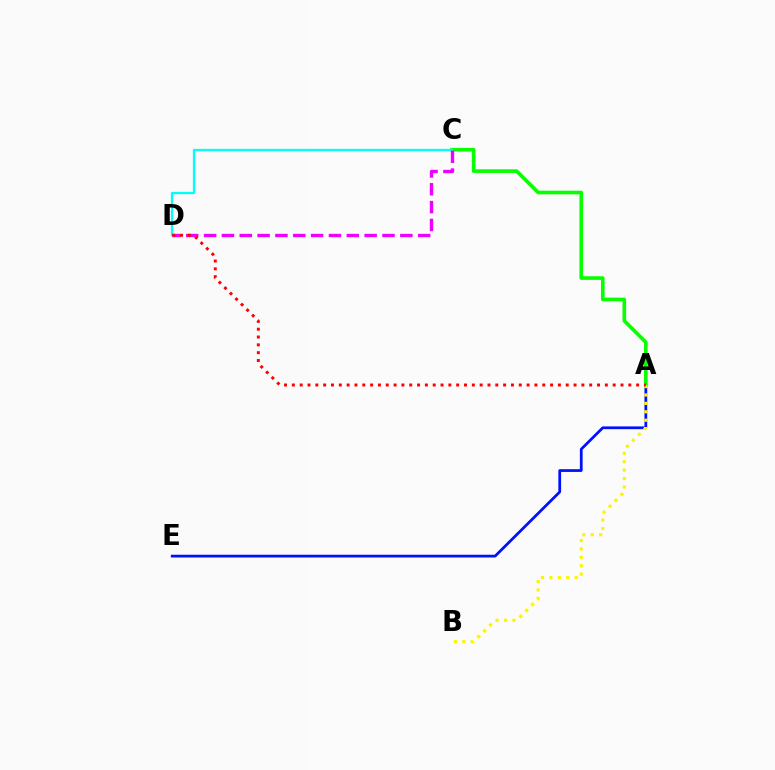{('A', 'E'): [{'color': '#0010ff', 'line_style': 'solid', 'thickness': 1.98}], ('A', 'C'): [{'color': '#08ff00', 'line_style': 'solid', 'thickness': 2.61}], ('C', 'D'): [{'color': '#00fff6', 'line_style': 'solid', 'thickness': 1.65}, {'color': '#ee00ff', 'line_style': 'dashed', 'thickness': 2.42}], ('A', 'B'): [{'color': '#fcf500', 'line_style': 'dotted', 'thickness': 2.28}], ('A', 'D'): [{'color': '#ff0000', 'line_style': 'dotted', 'thickness': 2.13}]}